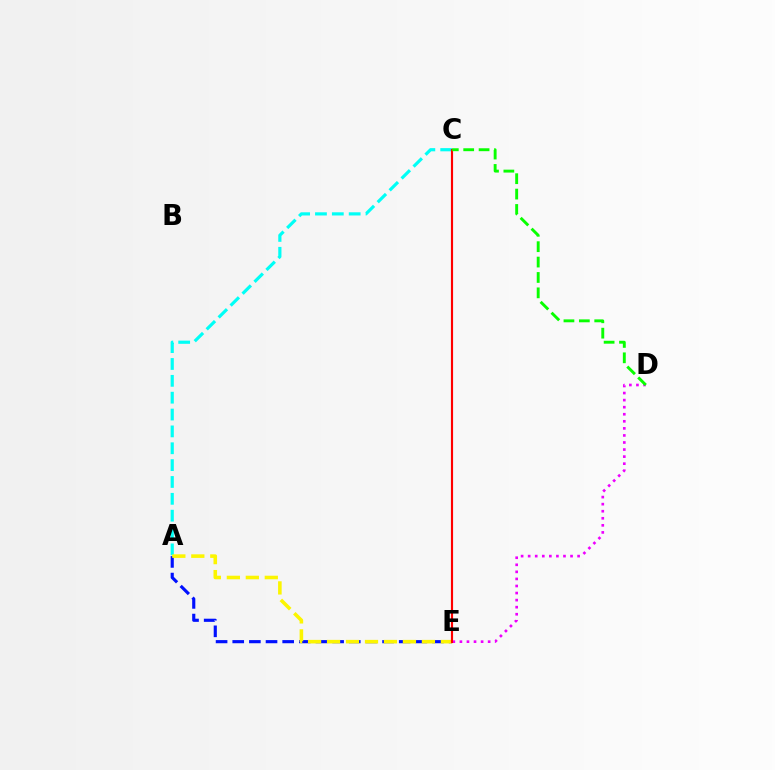{('A', 'C'): [{'color': '#00fff6', 'line_style': 'dashed', 'thickness': 2.29}], ('A', 'E'): [{'color': '#0010ff', 'line_style': 'dashed', 'thickness': 2.26}, {'color': '#fcf500', 'line_style': 'dashed', 'thickness': 2.58}], ('D', 'E'): [{'color': '#ee00ff', 'line_style': 'dotted', 'thickness': 1.92}], ('C', 'E'): [{'color': '#ff0000', 'line_style': 'solid', 'thickness': 1.54}], ('C', 'D'): [{'color': '#08ff00', 'line_style': 'dashed', 'thickness': 2.09}]}